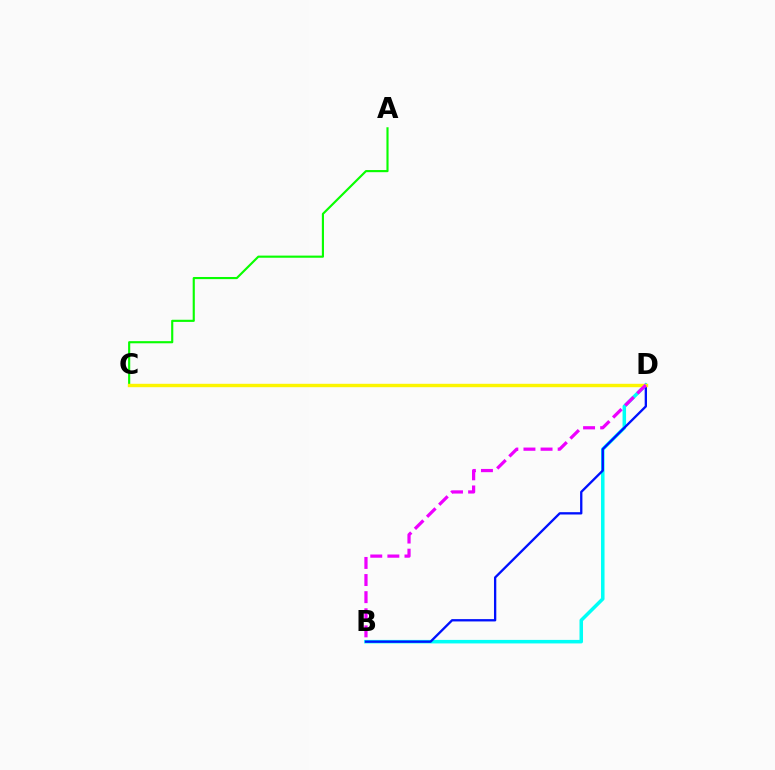{('A', 'C'): [{'color': '#08ff00', 'line_style': 'solid', 'thickness': 1.54}], ('C', 'D'): [{'color': '#ff0000', 'line_style': 'dashed', 'thickness': 2.01}, {'color': '#fcf500', 'line_style': 'solid', 'thickness': 2.45}], ('B', 'D'): [{'color': '#00fff6', 'line_style': 'solid', 'thickness': 2.53}, {'color': '#0010ff', 'line_style': 'solid', 'thickness': 1.67}, {'color': '#ee00ff', 'line_style': 'dashed', 'thickness': 2.32}]}